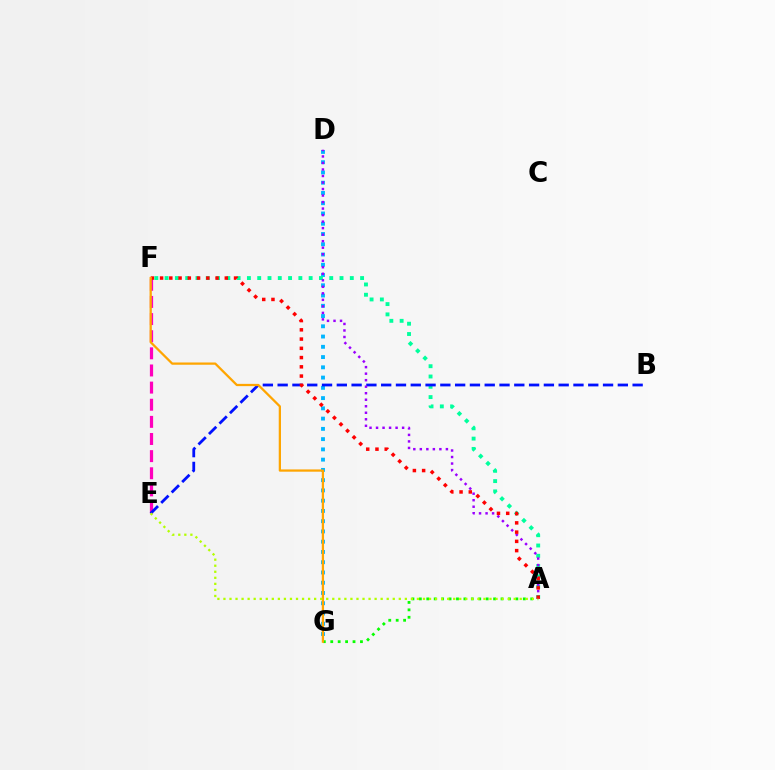{('D', 'G'): [{'color': '#00b5ff', 'line_style': 'dotted', 'thickness': 2.79}], ('E', 'F'): [{'color': '#ff00bd', 'line_style': 'dashed', 'thickness': 2.33}], ('A', 'F'): [{'color': '#00ff9d', 'line_style': 'dotted', 'thickness': 2.8}, {'color': '#ff0000', 'line_style': 'dotted', 'thickness': 2.51}], ('A', 'G'): [{'color': '#08ff00', 'line_style': 'dotted', 'thickness': 2.02}], ('B', 'E'): [{'color': '#0010ff', 'line_style': 'dashed', 'thickness': 2.01}], ('A', 'D'): [{'color': '#9b00ff', 'line_style': 'dotted', 'thickness': 1.77}], ('F', 'G'): [{'color': '#ffa500', 'line_style': 'solid', 'thickness': 1.63}], ('A', 'E'): [{'color': '#b3ff00', 'line_style': 'dotted', 'thickness': 1.64}]}